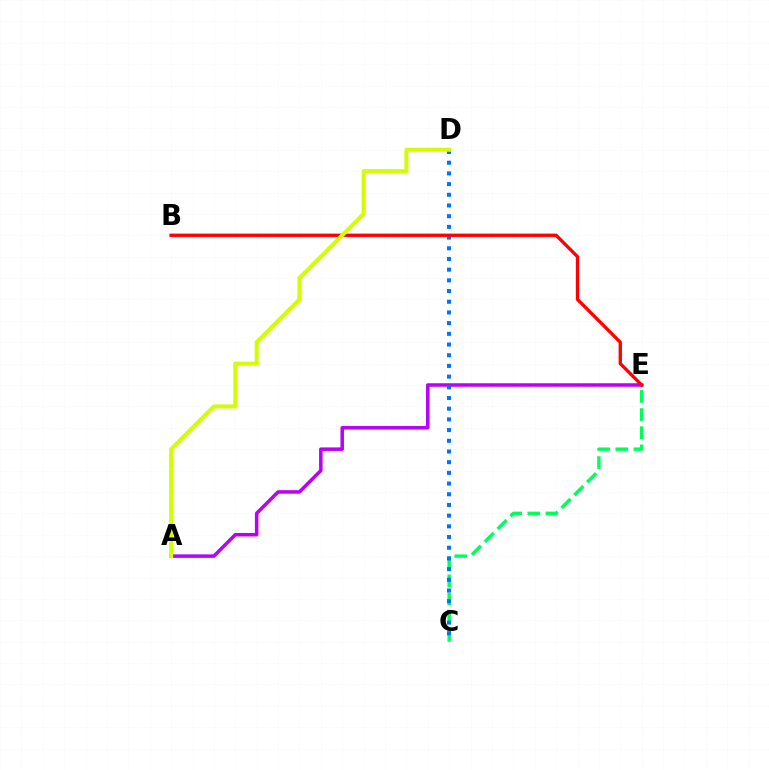{('A', 'E'): [{'color': '#b900ff', 'line_style': 'solid', 'thickness': 2.53}], ('C', 'E'): [{'color': '#00ff5c', 'line_style': 'dashed', 'thickness': 2.47}], ('C', 'D'): [{'color': '#0074ff', 'line_style': 'dotted', 'thickness': 2.91}], ('B', 'E'): [{'color': '#ff0000', 'line_style': 'solid', 'thickness': 2.4}], ('A', 'D'): [{'color': '#d1ff00', 'line_style': 'solid', 'thickness': 2.88}]}